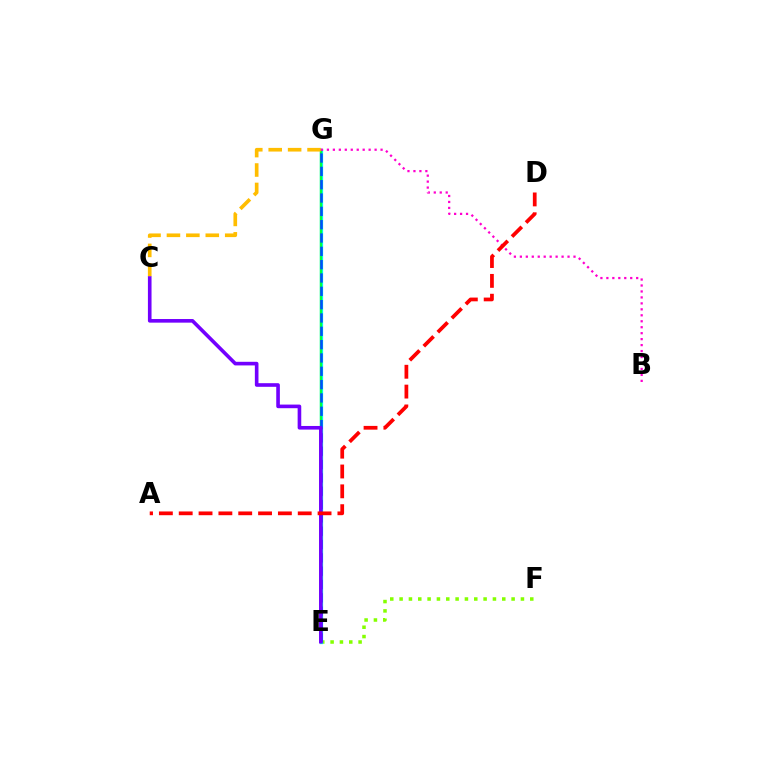{('E', 'F'): [{'color': '#84ff00', 'line_style': 'dotted', 'thickness': 2.54}], ('E', 'G'): [{'color': '#00fff6', 'line_style': 'solid', 'thickness': 2.35}, {'color': '#00ff39', 'line_style': 'solid', 'thickness': 1.69}, {'color': '#004bff', 'line_style': 'dashed', 'thickness': 1.81}], ('C', 'G'): [{'color': '#ffbd00', 'line_style': 'dashed', 'thickness': 2.64}], ('C', 'E'): [{'color': '#7200ff', 'line_style': 'solid', 'thickness': 2.61}], ('B', 'G'): [{'color': '#ff00cf', 'line_style': 'dotted', 'thickness': 1.62}], ('A', 'D'): [{'color': '#ff0000', 'line_style': 'dashed', 'thickness': 2.69}]}